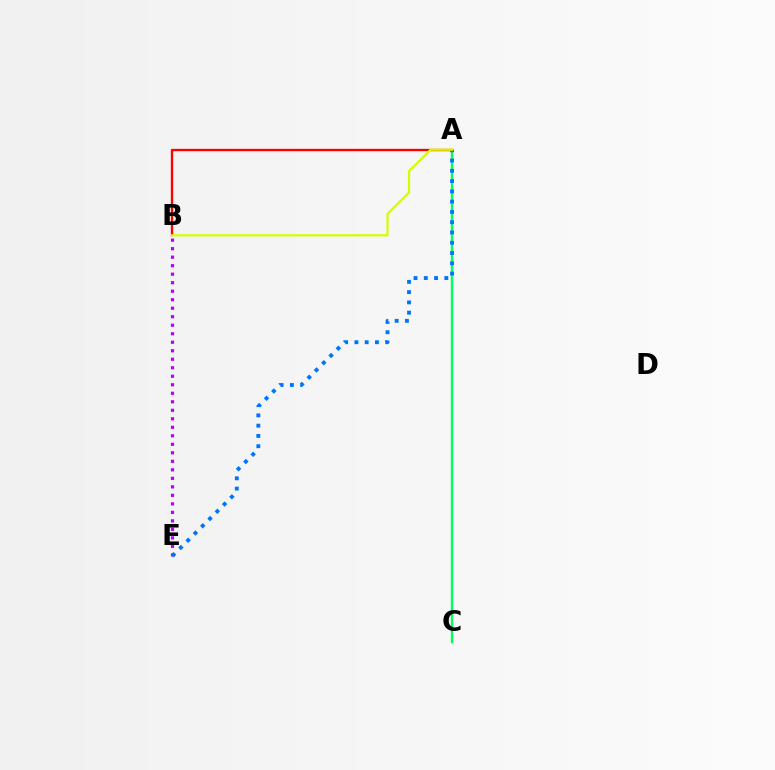{('A', 'C'): [{'color': '#00ff5c', 'line_style': 'solid', 'thickness': 1.73}], ('B', 'E'): [{'color': '#b900ff', 'line_style': 'dotted', 'thickness': 2.31}], ('A', 'E'): [{'color': '#0074ff', 'line_style': 'dotted', 'thickness': 2.79}], ('A', 'B'): [{'color': '#ff0000', 'line_style': 'solid', 'thickness': 1.69}, {'color': '#d1ff00', 'line_style': 'solid', 'thickness': 1.59}]}